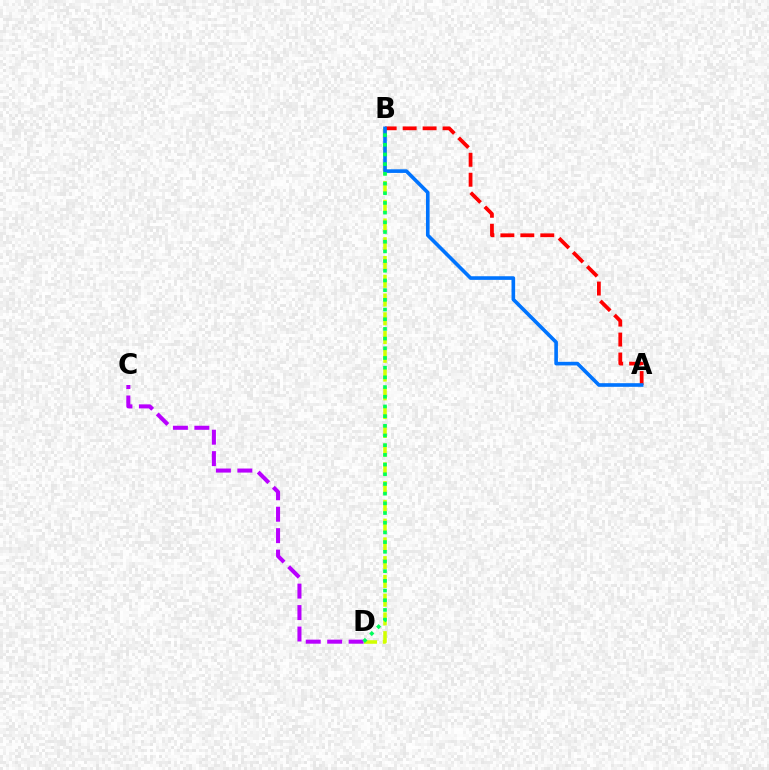{('B', 'D'): [{'color': '#d1ff00', 'line_style': 'dashed', 'thickness': 2.55}, {'color': '#00ff5c', 'line_style': 'dotted', 'thickness': 2.63}], ('C', 'D'): [{'color': '#b900ff', 'line_style': 'dashed', 'thickness': 2.91}], ('A', 'B'): [{'color': '#ff0000', 'line_style': 'dashed', 'thickness': 2.71}, {'color': '#0074ff', 'line_style': 'solid', 'thickness': 2.61}]}